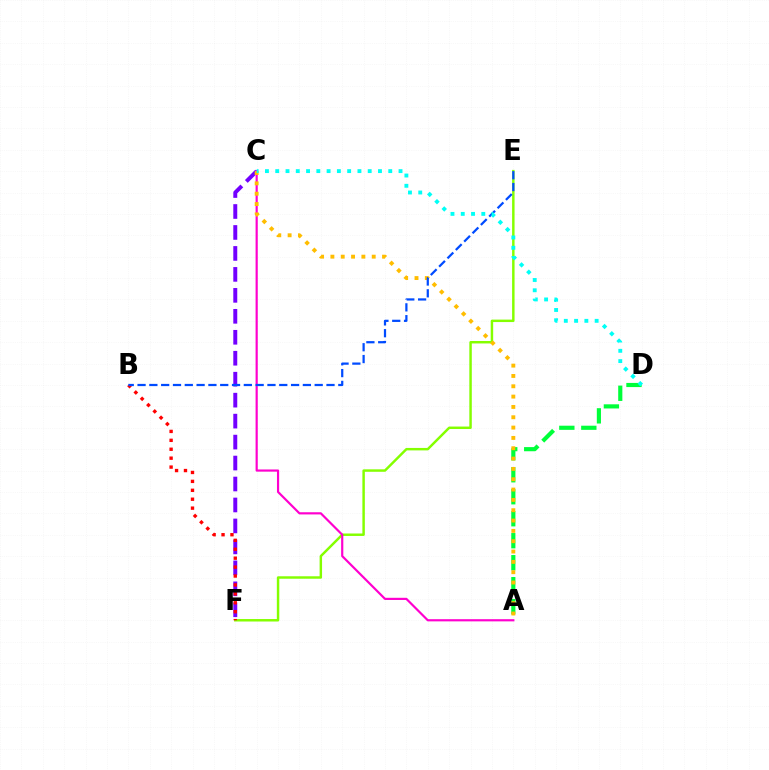{('E', 'F'): [{'color': '#84ff00', 'line_style': 'solid', 'thickness': 1.77}], ('C', 'F'): [{'color': '#7200ff', 'line_style': 'dashed', 'thickness': 2.85}], ('B', 'F'): [{'color': '#ff0000', 'line_style': 'dotted', 'thickness': 2.42}], ('A', 'C'): [{'color': '#ff00cf', 'line_style': 'solid', 'thickness': 1.57}, {'color': '#ffbd00', 'line_style': 'dotted', 'thickness': 2.81}], ('A', 'D'): [{'color': '#00ff39', 'line_style': 'dashed', 'thickness': 2.99}], ('B', 'E'): [{'color': '#004bff', 'line_style': 'dashed', 'thickness': 1.6}], ('C', 'D'): [{'color': '#00fff6', 'line_style': 'dotted', 'thickness': 2.79}]}